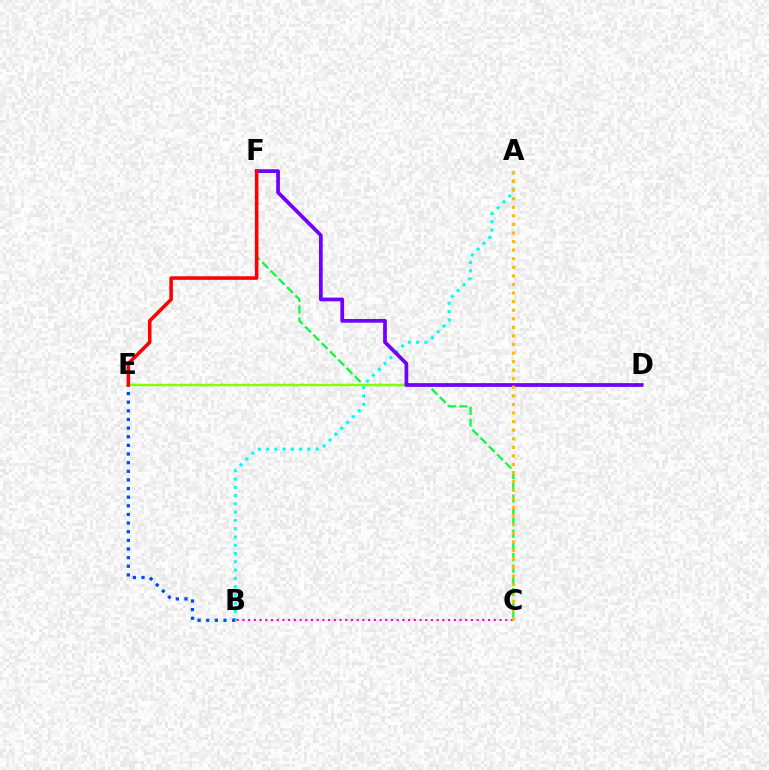{('C', 'F'): [{'color': '#00ff39', 'line_style': 'dashed', 'thickness': 1.59}], ('D', 'E'): [{'color': '#84ff00', 'line_style': 'solid', 'thickness': 1.78}], ('A', 'B'): [{'color': '#00fff6', 'line_style': 'dotted', 'thickness': 2.25}], ('B', 'C'): [{'color': '#ff00cf', 'line_style': 'dotted', 'thickness': 1.55}], ('B', 'E'): [{'color': '#004bff', 'line_style': 'dotted', 'thickness': 2.35}], ('D', 'F'): [{'color': '#7200ff', 'line_style': 'solid', 'thickness': 2.69}], ('E', 'F'): [{'color': '#ff0000', 'line_style': 'solid', 'thickness': 2.57}], ('A', 'C'): [{'color': '#ffbd00', 'line_style': 'dotted', 'thickness': 2.33}]}